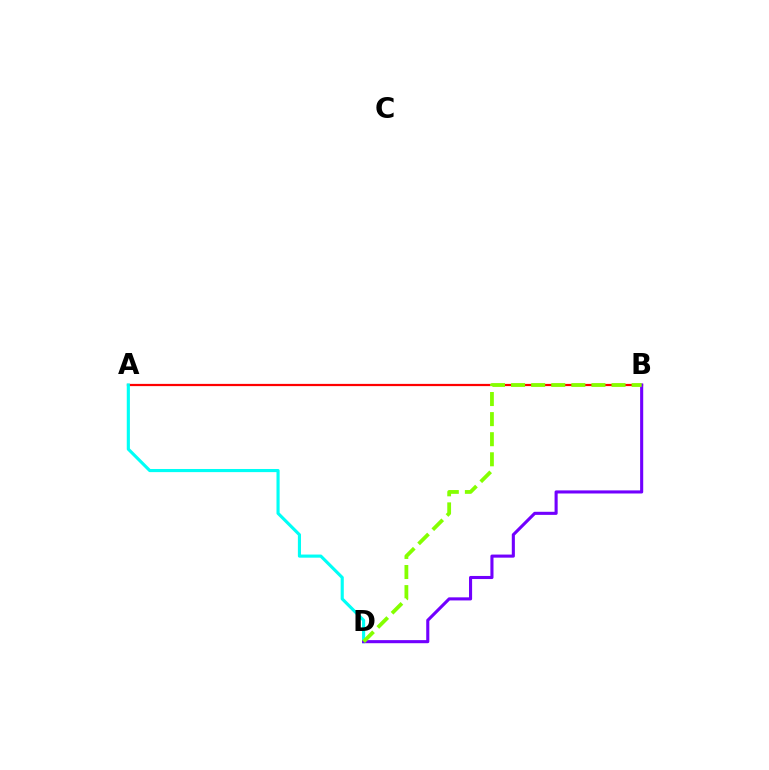{('A', 'B'): [{'color': '#ff0000', 'line_style': 'solid', 'thickness': 1.6}], ('A', 'D'): [{'color': '#00fff6', 'line_style': 'solid', 'thickness': 2.25}], ('B', 'D'): [{'color': '#7200ff', 'line_style': 'solid', 'thickness': 2.23}, {'color': '#84ff00', 'line_style': 'dashed', 'thickness': 2.73}]}